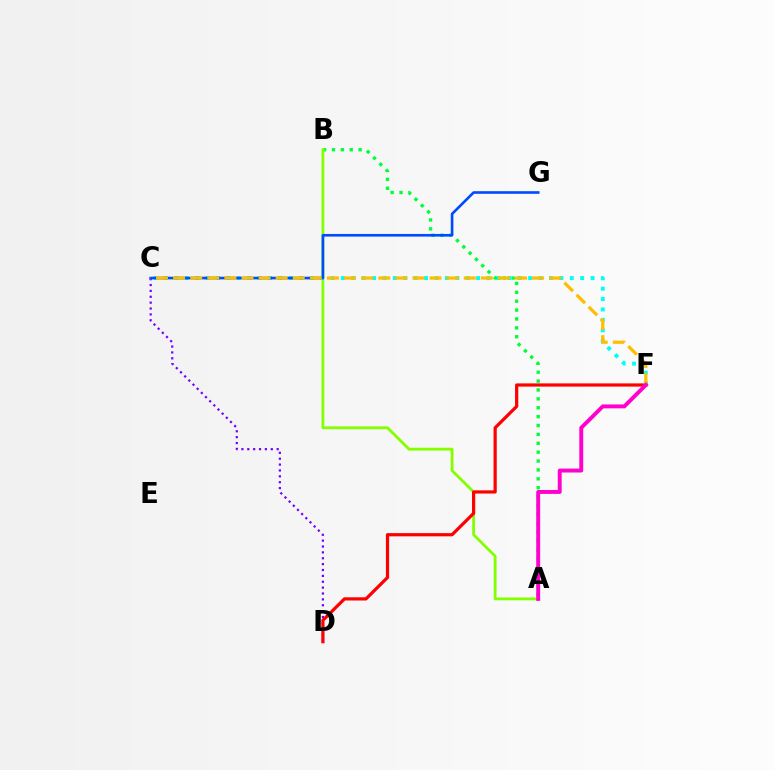{('A', 'B'): [{'color': '#00ff39', 'line_style': 'dotted', 'thickness': 2.41}, {'color': '#84ff00', 'line_style': 'solid', 'thickness': 2.02}], ('C', 'D'): [{'color': '#7200ff', 'line_style': 'dotted', 'thickness': 1.6}], ('C', 'F'): [{'color': '#00fff6', 'line_style': 'dotted', 'thickness': 2.83}, {'color': '#ffbd00', 'line_style': 'dashed', 'thickness': 2.32}], ('C', 'G'): [{'color': '#004bff', 'line_style': 'solid', 'thickness': 1.9}], ('D', 'F'): [{'color': '#ff0000', 'line_style': 'solid', 'thickness': 2.32}], ('A', 'F'): [{'color': '#ff00cf', 'line_style': 'solid', 'thickness': 2.82}]}